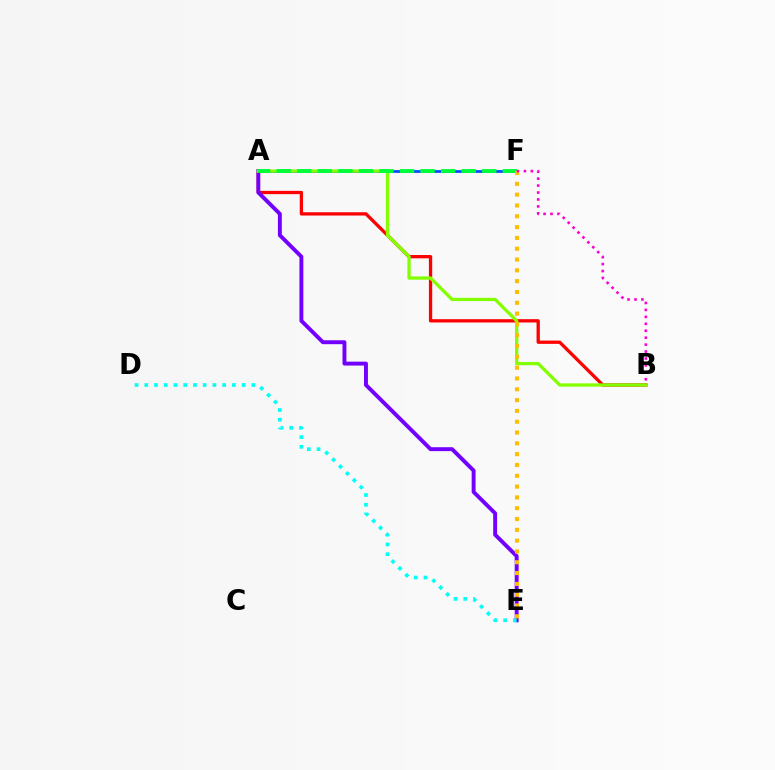{('A', 'F'): [{'color': '#004bff', 'line_style': 'solid', 'thickness': 1.96}, {'color': '#00ff39', 'line_style': 'dashed', 'thickness': 2.79}], ('A', 'B'): [{'color': '#ff0000', 'line_style': 'solid', 'thickness': 2.37}, {'color': '#84ff00', 'line_style': 'solid', 'thickness': 2.36}], ('A', 'E'): [{'color': '#7200ff', 'line_style': 'solid', 'thickness': 2.82}], ('D', 'E'): [{'color': '#00fff6', 'line_style': 'dotted', 'thickness': 2.64}], ('E', 'F'): [{'color': '#ffbd00', 'line_style': 'dotted', 'thickness': 2.94}], ('B', 'F'): [{'color': '#ff00cf', 'line_style': 'dotted', 'thickness': 1.89}]}